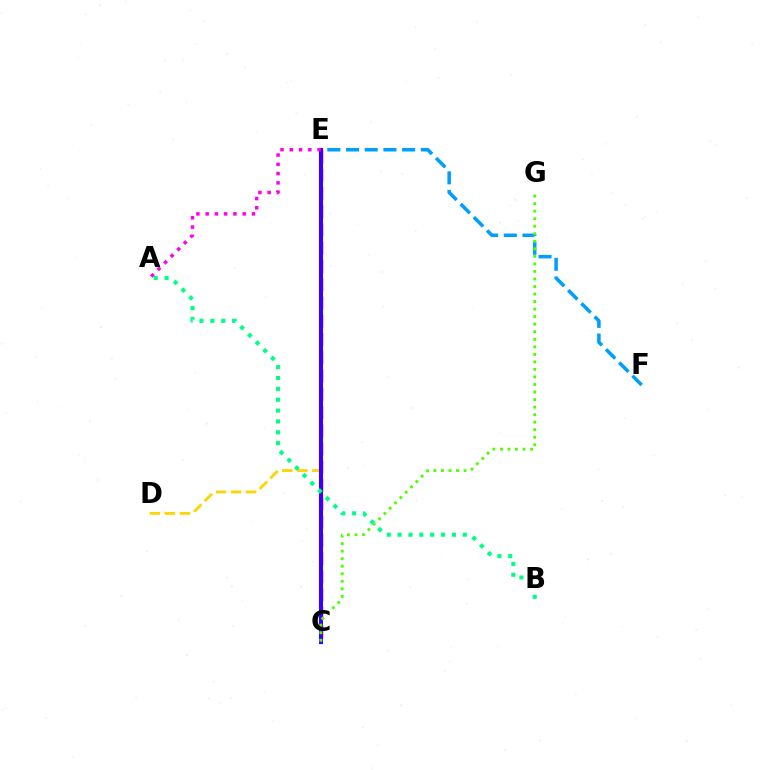{('D', 'E'): [{'color': '#ffd500', 'line_style': 'dashed', 'thickness': 2.04}], ('E', 'F'): [{'color': '#009eff', 'line_style': 'dashed', 'thickness': 2.54}], ('C', 'E'): [{'color': '#ff0000', 'line_style': 'dashed', 'thickness': 2.48}, {'color': '#3700ff', 'line_style': 'solid', 'thickness': 2.94}], ('C', 'G'): [{'color': '#4fff00', 'line_style': 'dotted', 'thickness': 2.05}], ('A', 'E'): [{'color': '#ff00ed', 'line_style': 'dotted', 'thickness': 2.52}], ('A', 'B'): [{'color': '#00ff86', 'line_style': 'dotted', 'thickness': 2.95}]}